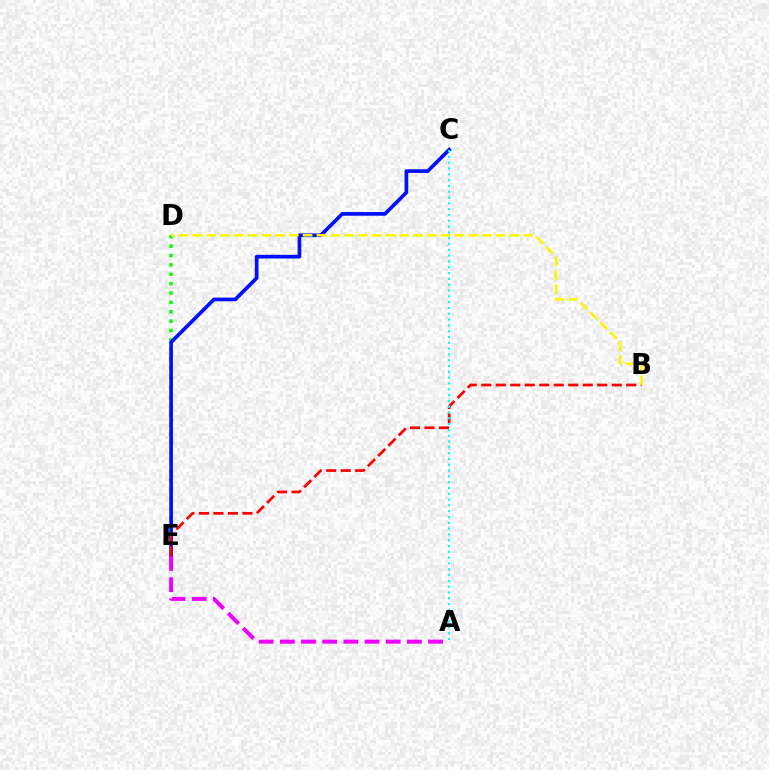{('D', 'E'): [{'color': '#08ff00', 'line_style': 'dotted', 'thickness': 2.55}], ('C', 'E'): [{'color': '#0010ff', 'line_style': 'solid', 'thickness': 2.66}], ('B', 'E'): [{'color': '#ff0000', 'line_style': 'dashed', 'thickness': 1.97}], ('B', 'D'): [{'color': '#fcf500', 'line_style': 'dashed', 'thickness': 1.87}], ('A', 'C'): [{'color': '#00fff6', 'line_style': 'dotted', 'thickness': 1.58}], ('A', 'E'): [{'color': '#ee00ff', 'line_style': 'dashed', 'thickness': 2.88}]}